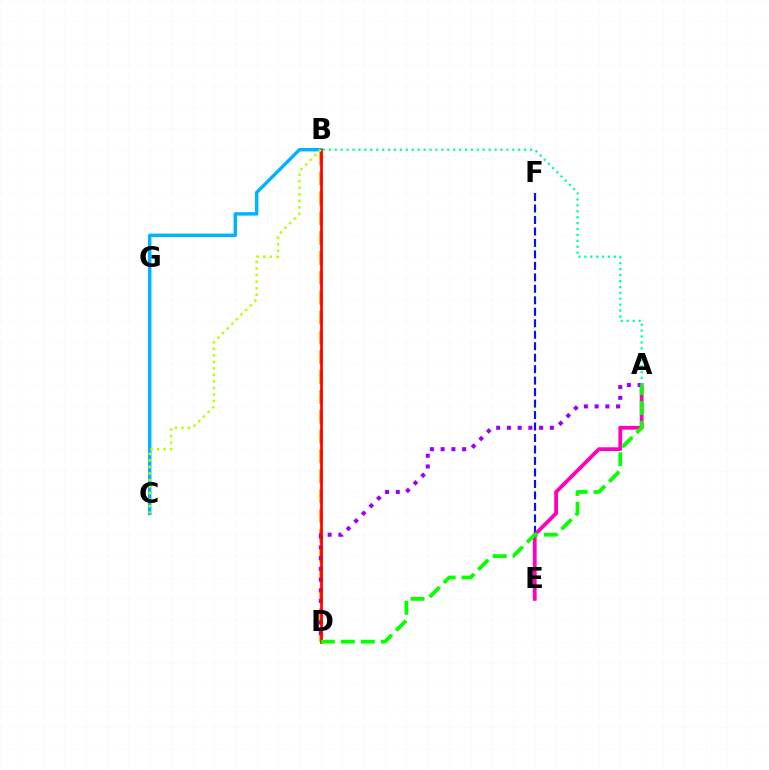{('E', 'F'): [{'color': '#0010ff', 'line_style': 'dashed', 'thickness': 1.56}], ('B', 'C'): [{'color': '#00b5ff', 'line_style': 'solid', 'thickness': 2.49}, {'color': '#b3ff00', 'line_style': 'dotted', 'thickness': 1.77}], ('B', 'D'): [{'color': '#ffa500', 'line_style': 'dashed', 'thickness': 2.7}, {'color': '#ff0000', 'line_style': 'solid', 'thickness': 1.94}], ('A', 'E'): [{'color': '#ff00bd', 'line_style': 'solid', 'thickness': 2.71}], ('A', 'D'): [{'color': '#9b00ff', 'line_style': 'dotted', 'thickness': 2.92}, {'color': '#08ff00', 'line_style': 'dashed', 'thickness': 2.72}], ('A', 'B'): [{'color': '#00ff9d', 'line_style': 'dotted', 'thickness': 1.61}]}